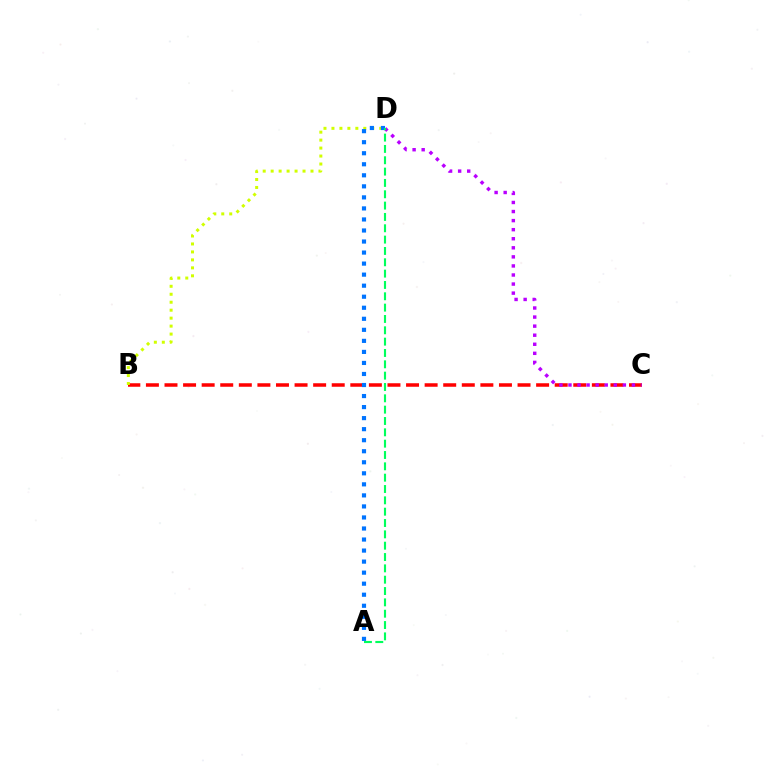{('B', 'C'): [{'color': '#ff0000', 'line_style': 'dashed', 'thickness': 2.52}], ('B', 'D'): [{'color': '#d1ff00', 'line_style': 'dotted', 'thickness': 2.16}], ('C', 'D'): [{'color': '#b900ff', 'line_style': 'dotted', 'thickness': 2.46}], ('A', 'D'): [{'color': '#0074ff', 'line_style': 'dotted', 'thickness': 3.0}, {'color': '#00ff5c', 'line_style': 'dashed', 'thickness': 1.54}]}